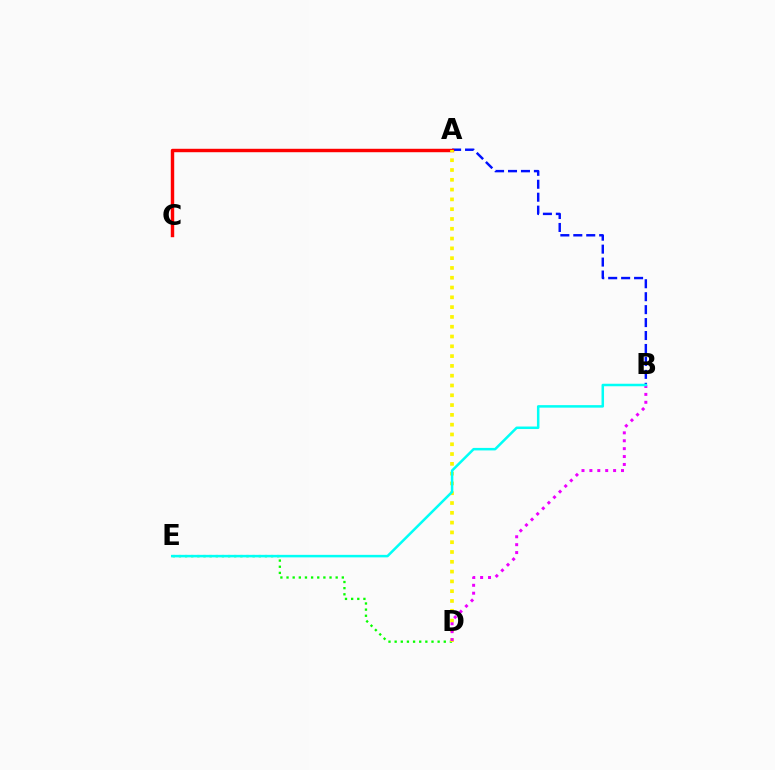{('A', 'B'): [{'color': '#0010ff', 'line_style': 'dashed', 'thickness': 1.76}], ('D', 'E'): [{'color': '#08ff00', 'line_style': 'dotted', 'thickness': 1.67}], ('A', 'C'): [{'color': '#ff0000', 'line_style': 'solid', 'thickness': 2.47}], ('A', 'D'): [{'color': '#fcf500', 'line_style': 'dotted', 'thickness': 2.66}], ('B', 'D'): [{'color': '#ee00ff', 'line_style': 'dotted', 'thickness': 2.15}], ('B', 'E'): [{'color': '#00fff6', 'line_style': 'solid', 'thickness': 1.81}]}